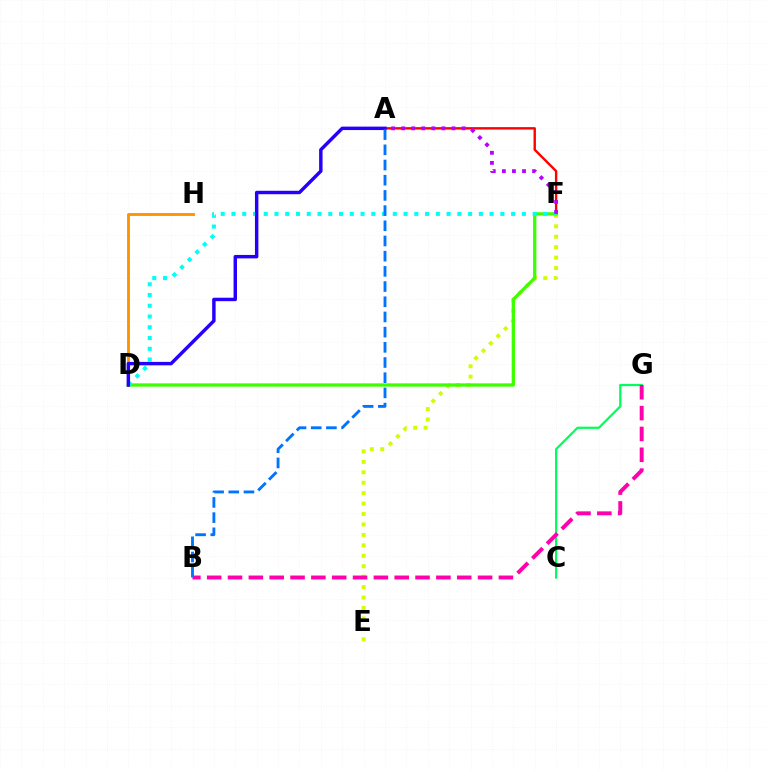{('E', 'F'): [{'color': '#d1ff00', 'line_style': 'dotted', 'thickness': 2.84}], ('C', 'G'): [{'color': '#00ff5c', 'line_style': 'solid', 'thickness': 1.61}], ('A', 'F'): [{'color': '#ff0000', 'line_style': 'solid', 'thickness': 1.72}, {'color': '#b900ff', 'line_style': 'dotted', 'thickness': 2.74}], ('B', 'G'): [{'color': '#ff00ac', 'line_style': 'dashed', 'thickness': 2.83}], ('D', 'F'): [{'color': '#3dff00', 'line_style': 'solid', 'thickness': 2.36}, {'color': '#00fff6', 'line_style': 'dotted', 'thickness': 2.92}], ('D', 'H'): [{'color': '#ff9400', 'line_style': 'solid', 'thickness': 2.08}], ('A', 'D'): [{'color': '#2500ff', 'line_style': 'solid', 'thickness': 2.48}], ('A', 'B'): [{'color': '#0074ff', 'line_style': 'dashed', 'thickness': 2.06}]}